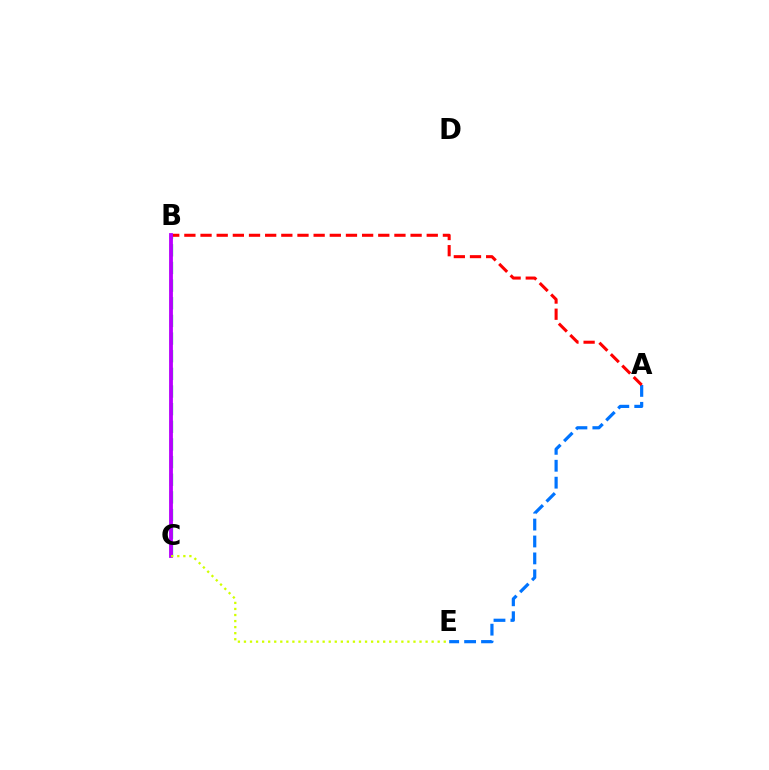{('B', 'C'): [{'color': '#00ff5c', 'line_style': 'dashed', 'thickness': 2.4}, {'color': '#b900ff', 'line_style': 'solid', 'thickness': 2.75}], ('A', 'E'): [{'color': '#0074ff', 'line_style': 'dashed', 'thickness': 2.3}], ('A', 'B'): [{'color': '#ff0000', 'line_style': 'dashed', 'thickness': 2.2}], ('C', 'E'): [{'color': '#d1ff00', 'line_style': 'dotted', 'thickness': 1.64}]}